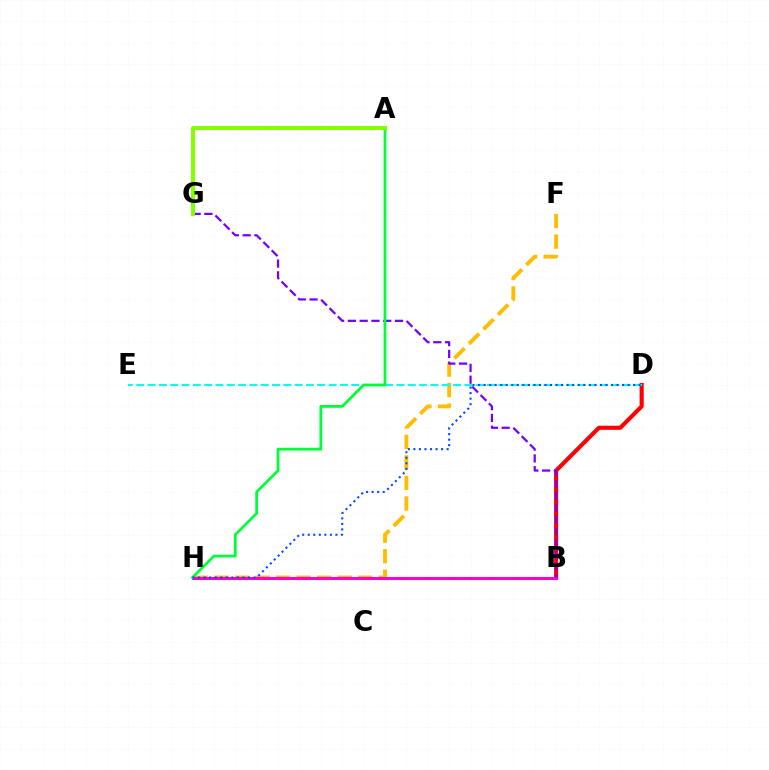{('B', 'D'): [{'color': '#ff0000', 'line_style': 'solid', 'thickness': 2.97}], ('F', 'H'): [{'color': '#ffbd00', 'line_style': 'dashed', 'thickness': 2.79}], ('B', 'H'): [{'color': '#ff00cf', 'line_style': 'solid', 'thickness': 2.17}], ('D', 'E'): [{'color': '#00fff6', 'line_style': 'dashed', 'thickness': 1.54}], ('B', 'G'): [{'color': '#7200ff', 'line_style': 'dashed', 'thickness': 1.6}], ('A', 'H'): [{'color': '#00ff39', 'line_style': 'solid', 'thickness': 2.0}], ('A', 'G'): [{'color': '#84ff00', 'line_style': 'solid', 'thickness': 2.9}], ('D', 'H'): [{'color': '#004bff', 'line_style': 'dotted', 'thickness': 1.5}]}